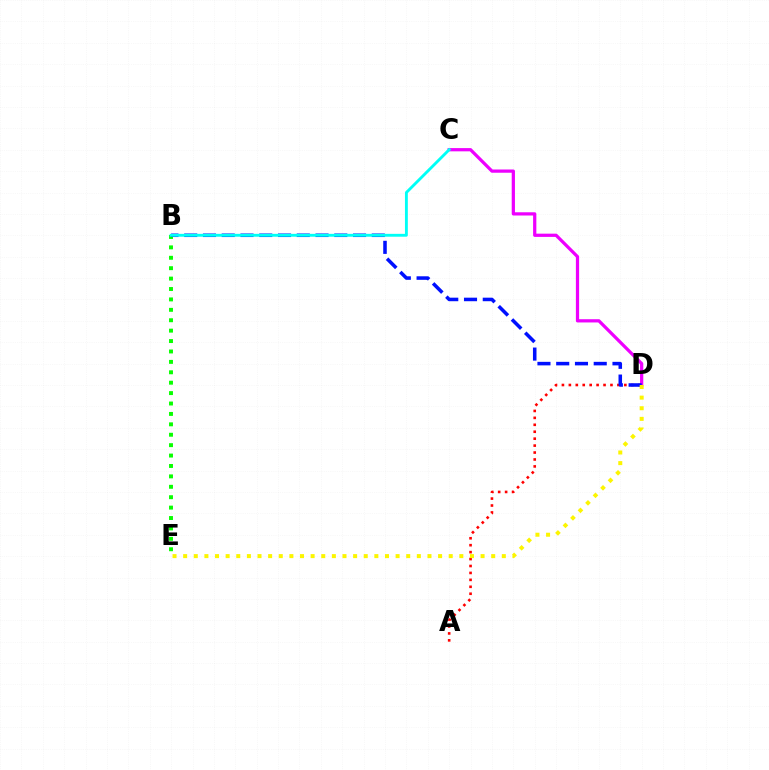{('C', 'D'): [{'color': '#ee00ff', 'line_style': 'solid', 'thickness': 2.33}], ('A', 'D'): [{'color': '#ff0000', 'line_style': 'dotted', 'thickness': 1.88}], ('B', 'E'): [{'color': '#08ff00', 'line_style': 'dotted', 'thickness': 2.83}], ('B', 'D'): [{'color': '#0010ff', 'line_style': 'dashed', 'thickness': 2.55}], ('D', 'E'): [{'color': '#fcf500', 'line_style': 'dotted', 'thickness': 2.89}], ('B', 'C'): [{'color': '#00fff6', 'line_style': 'solid', 'thickness': 2.07}]}